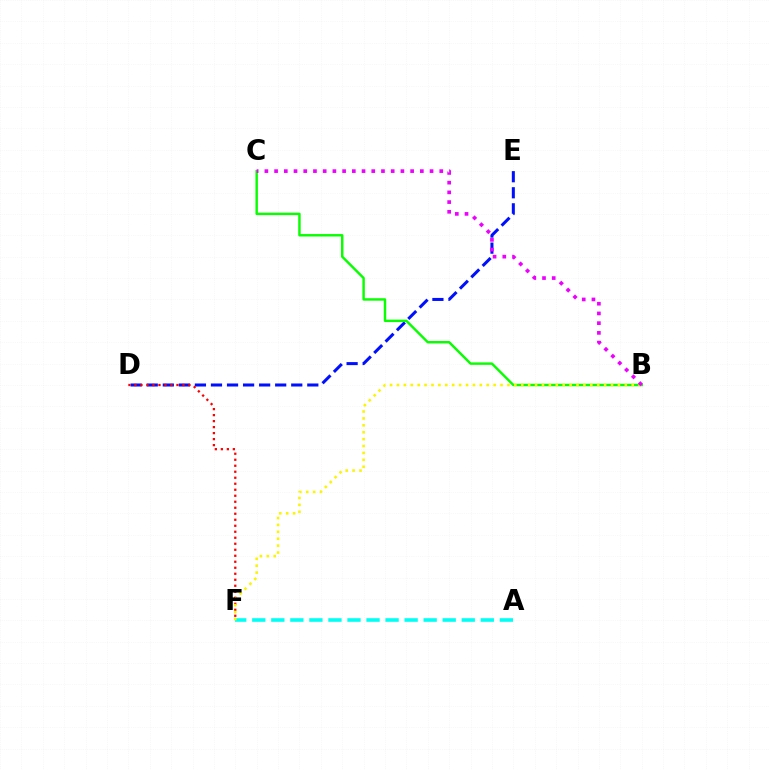{('D', 'E'): [{'color': '#0010ff', 'line_style': 'dashed', 'thickness': 2.18}], ('B', 'C'): [{'color': '#08ff00', 'line_style': 'solid', 'thickness': 1.75}, {'color': '#ee00ff', 'line_style': 'dotted', 'thickness': 2.64}], ('D', 'F'): [{'color': '#ff0000', 'line_style': 'dotted', 'thickness': 1.63}], ('A', 'F'): [{'color': '#00fff6', 'line_style': 'dashed', 'thickness': 2.59}], ('B', 'F'): [{'color': '#fcf500', 'line_style': 'dotted', 'thickness': 1.88}]}